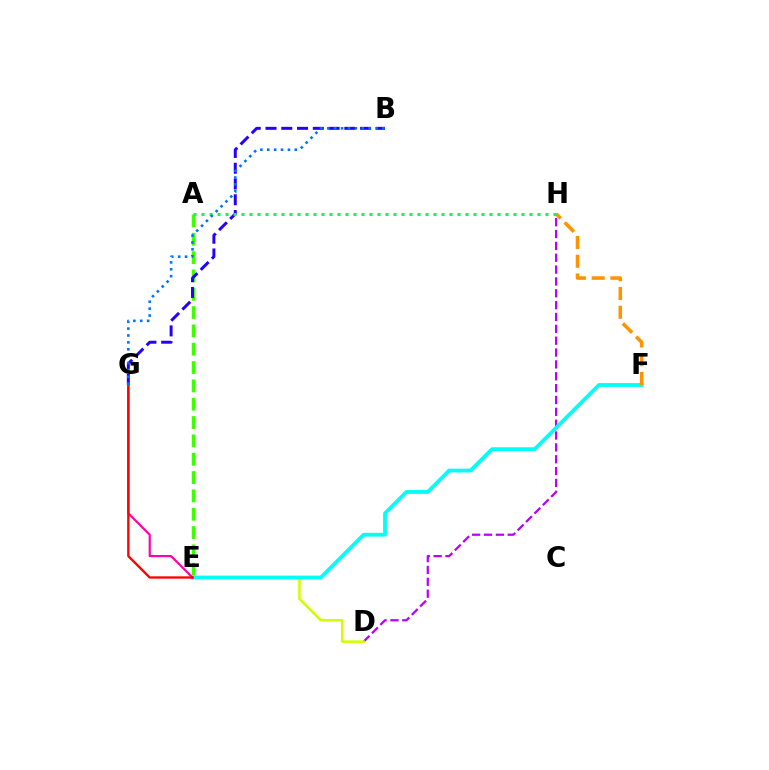{('A', 'E'): [{'color': '#3dff00', 'line_style': 'dashed', 'thickness': 2.49}], ('D', 'H'): [{'color': '#b900ff', 'line_style': 'dashed', 'thickness': 1.61}], ('D', 'E'): [{'color': '#d1ff00', 'line_style': 'solid', 'thickness': 1.85}], ('E', 'F'): [{'color': '#00fff6', 'line_style': 'solid', 'thickness': 2.74}], ('E', 'G'): [{'color': '#ff00ac', 'line_style': 'solid', 'thickness': 1.57}, {'color': '#ff0000', 'line_style': 'solid', 'thickness': 1.68}], ('F', 'H'): [{'color': '#ff9400', 'line_style': 'dashed', 'thickness': 2.55}], ('B', 'G'): [{'color': '#2500ff', 'line_style': 'dashed', 'thickness': 2.14}, {'color': '#0074ff', 'line_style': 'dotted', 'thickness': 1.87}], ('A', 'H'): [{'color': '#00ff5c', 'line_style': 'dotted', 'thickness': 2.17}]}